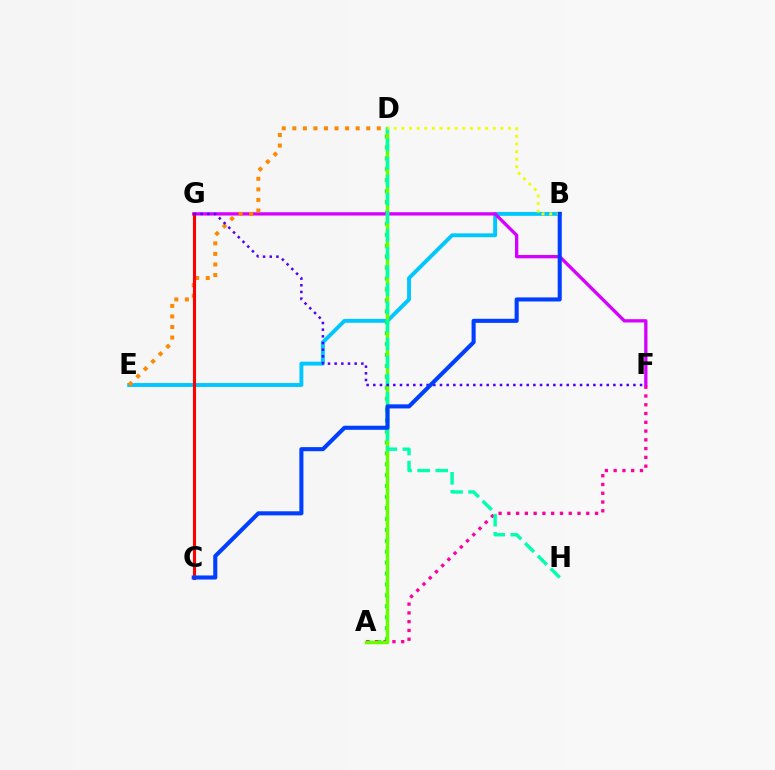{('B', 'E'): [{'color': '#00c7ff', 'line_style': 'solid', 'thickness': 2.8}], ('A', 'D'): [{'color': '#00ff27', 'line_style': 'dotted', 'thickness': 2.97}, {'color': '#66ff00', 'line_style': 'solid', 'thickness': 2.48}], ('F', 'G'): [{'color': '#d600ff', 'line_style': 'solid', 'thickness': 2.38}, {'color': '#4f00ff', 'line_style': 'dotted', 'thickness': 1.81}], ('D', 'E'): [{'color': '#ff8800', 'line_style': 'dotted', 'thickness': 2.87}], ('C', 'G'): [{'color': '#ff0000', 'line_style': 'solid', 'thickness': 2.23}], ('A', 'F'): [{'color': '#ff00a0', 'line_style': 'dotted', 'thickness': 2.38}], ('D', 'H'): [{'color': '#00ffaf', 'line_style': 'dashed', 'thickness': 2.46}], ('B', 'D'): [{'color': '#eeff00', 'line_style': 'dotted', 'thickness': 2.07}], ('B', 'C'): [{'color': '#003fff', 'line_style': 'solid', 'thickness': 2.94}]}